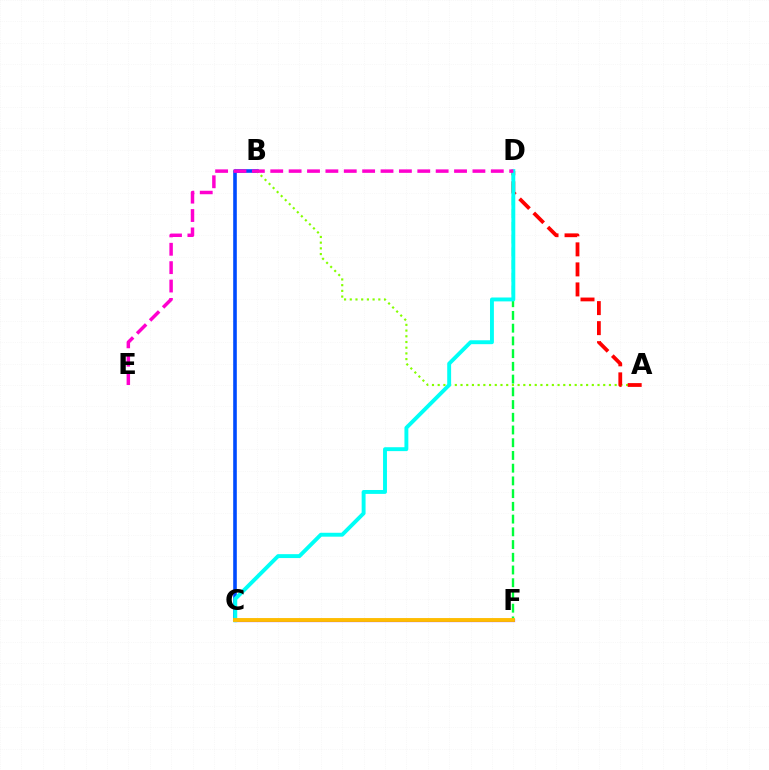{('B', 'C'): [{'color': '#004bff', 'line_style': 'solid', 'thickness': 2.6}], ('C', 'F'): [{'color': '#7200ff', 'line_style': 'solid', 'thickness': 2.29}, {'color': '#ffbd00', 'line_style': 'solid', 'thickness': 2.78}], ('A', 'B'): [{'color': '#84ff00', 'line_style': 'dotted', 'thickness': 1.55}], ('D', 'F'): [{'color': '#00ff39', 'line_style': 'dashed', 'thickness': 1.73}], ('A', 'D'): [{'color': '#ff0000', 'line_style': 'dashed', 'thickness': 2.72}], ('C', 'D'): [{'color': '#00fff6', 'line_style': 'solid', 'thickness': 2.81}], ('D', 'E'): [{'color': '#ff00cf', 'line_style': 'dashed', 'thickness': 2.5}]}